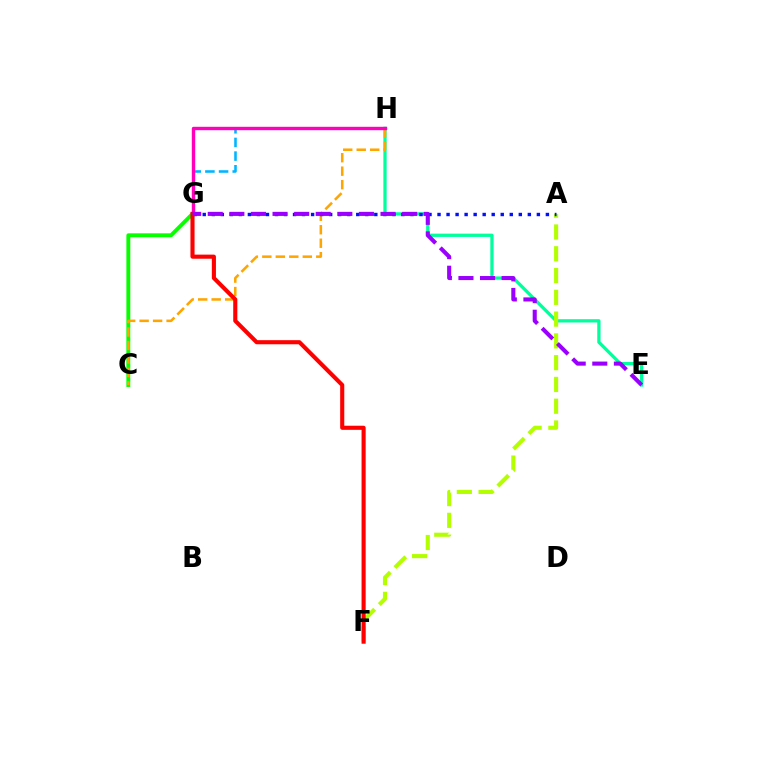{('E', 'H'): [{'color': '#00ff9d', 'line_style': 'solid', 'thickness': 2.35}], ('A', 'F'): [{'color': '#b3ff00', 'line_style': 'dashed', 'thickness': 2.96}], ('C', 'G'): [{'color': '#08ff00', 'line_style': 'solid', 'thickness': 2.81}], ('C', 'H'): [{'color': '#ffa500', 'line_style': 'dashed', 'thickness': 1.83}], ('G', 'H'): [{'color': '#00b5ff', 'line_style': 'dashed', 'thickness': 1.86}, {'color': '#ff00bd', 'line_style': 'solid', 'thickness': 2.45}], ('A', 'G'): [{'color': '#0010ff', 'line_style': 'dotted', 'thickness': 2.45}], ('F', 'G'): [{'color': '#ff0000', 'line_style': 'solid', 'thickness': 2.95}], ('E', 'G'): [{'color': '#9b00ff', 'line_style': 'dashed', 'thickness': 2.93}]}